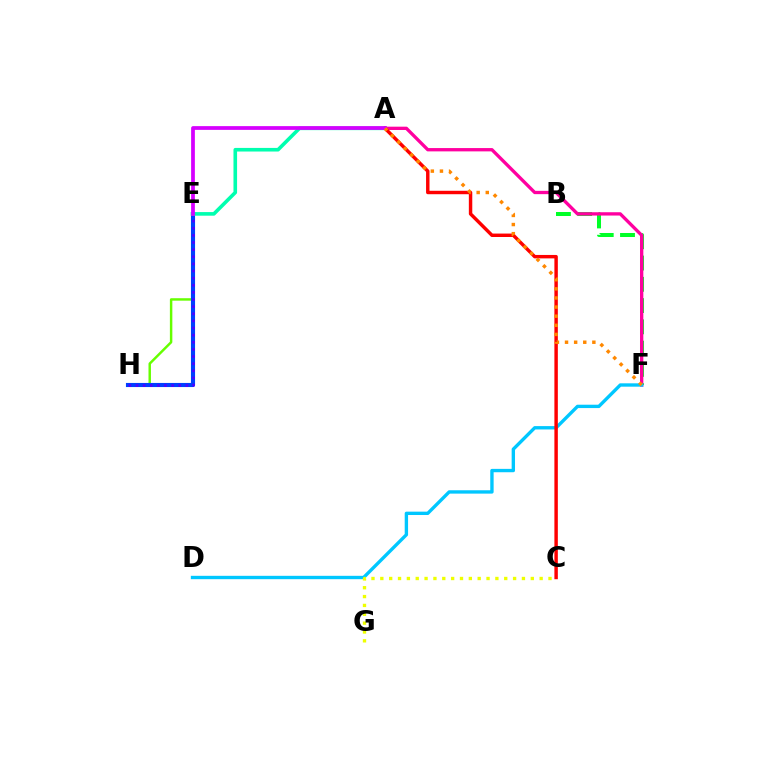{('E', 'H'): [{'color': '#66ff00', 'line_style': 'solid', 'thickness': 1.77}, {'color': '#003fff', 'line_style': 'solid', 'thickness': 2.96}, {'color': '#4f00ff', 'line_style': 'dotted', 'thickness': 1.94}], ('B', 'F'): [{'color': '#00ff27', 'line_style': 'dashed', 'thickness': 2.89}], ('A', 'F'): [{'color': '#ff00a0', 'line_style': 'solid', 'thickness': 2.39}, {'color': '#ff8800', 'line_style': 'dotted', 'thickness': 2.48}], ('A', 'E'): [{'color': '#00ffaf', 'line_style': 'solid', 'thickness': 2.6}, {'color': '#d600ff', 'line_style': 'solid', 'thickness': 2.7}], ('D', 'F'): [{'color': '#00c7ff', 'line_style': 'solid', 'thickness': 2.42}], ('A', 'C'): [{'color': '#ff0000', 'line_style': 'solid', 'thickness': 2.48}], ('C', 'G'): [{'color': '#eeff00', 'line_style': 'dotted', 'thickness': 2.4}]}